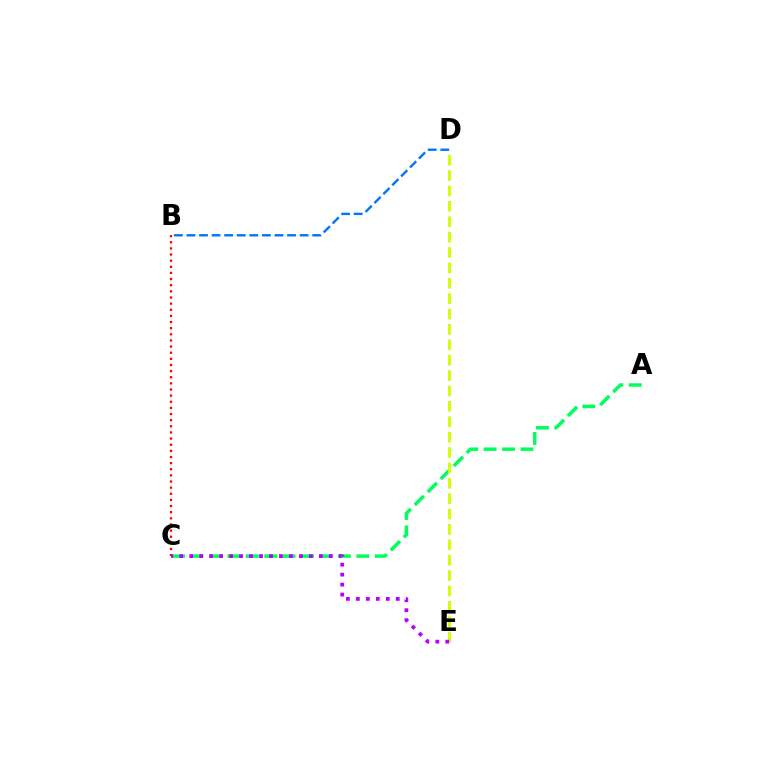{('B', 'C'): [{'color': '#ff0000', 'line_style': 'dotted', 'thickness': 1.67}], ('B', 'D'): [{'color': '#0074ff', 'line_style': 'dashed', 'thickness': 1.71}], ('A', 'C'): [{'color': '#00ff5c', 'line_style': 'dashed', 'thickness': 2.5}], ('D', 'E'): [{'color': '#d1ff00', 'line_style': 'dashed', 'thickness': 2.09}], ('C', 'E'): [{'color': '#b900ff', 'line_style': 'dotted', 'thickness': 2.71}]}